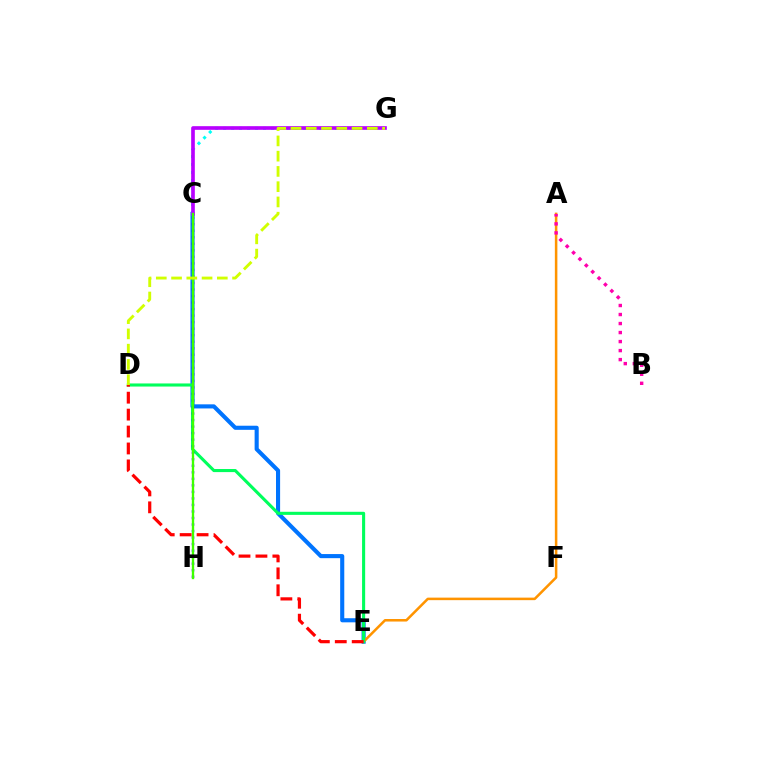{('C', 'E'): [{'color': '#0074ff', 'line_style': 'solid', 'thickness': 2.95}], ('A', 'E'): [{'color': '#ff9400', 'line_style': 'solid', 'thickness': 1.82}], ('C', 'G'): [{'color': '#00fff6', 'line_style': 'dotted', 'thickness': 2.17}, {'color': '#b900ff', 'line_style': 'solid', 'thickness': 2.63}], ('D', 'E'): [{'color': '#00ff5c', 'line_style': 'solid', 'thickness': 2.23}, {'color': '#ff0000', 'line_style': 'dashed', 'thickness': 2.3}], ('C', 'H'): [{'color': '#2500ff', 'line_style': 'dotted', 'thickness': 1.77}, {'color': '#3dff00', 'line_style': 'solid', 'thickness': 1.68}], ('D', 'G'): [{'color': '#d1ff00', 'line_style': 'dashed', 'thickness': 2.07}], ('A', 'B'): [{'color': '#ff00ac', 'line_style': 'dotted', 'thickness': 2.45}]}